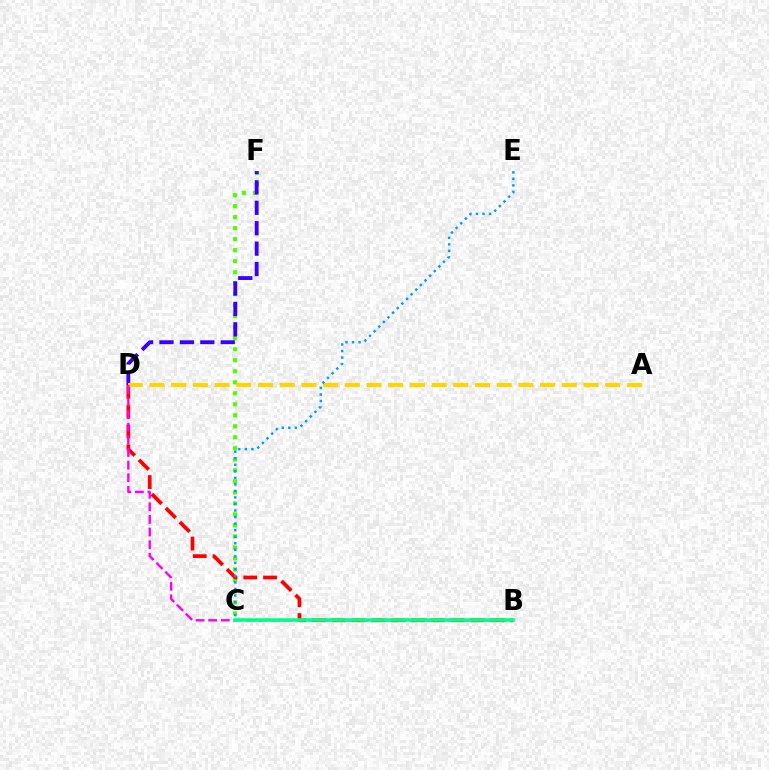{('C', 'F'): [{'color': '#4fff00', 'line_style': 'dotted', 'thickness': 2.99}], ('D', 'F'): [{'color': '#3700ff', 'line_style': 'dashed', 'thickness': 2.77}], ('B', 'D'): [{'color': '#ff0000', 'line_style': 'dashed', 'thickness': 2.69}, {'color': '#ff00ed', 'line_style': 'dashed', 'thickness': 1.71}], ('A', 'D'): [{'color': '#ffd500', 'line_style': 'dashed', 'thickness': 2.95}], ('B', 'C'): [{'color': '#00ff86', 'line_style': 'solid', 'thickness': 2.56}], ('C', 'E'): [{'color': '#009eff', 'line_style': 'dotted', 'thickness': 1.78}]}